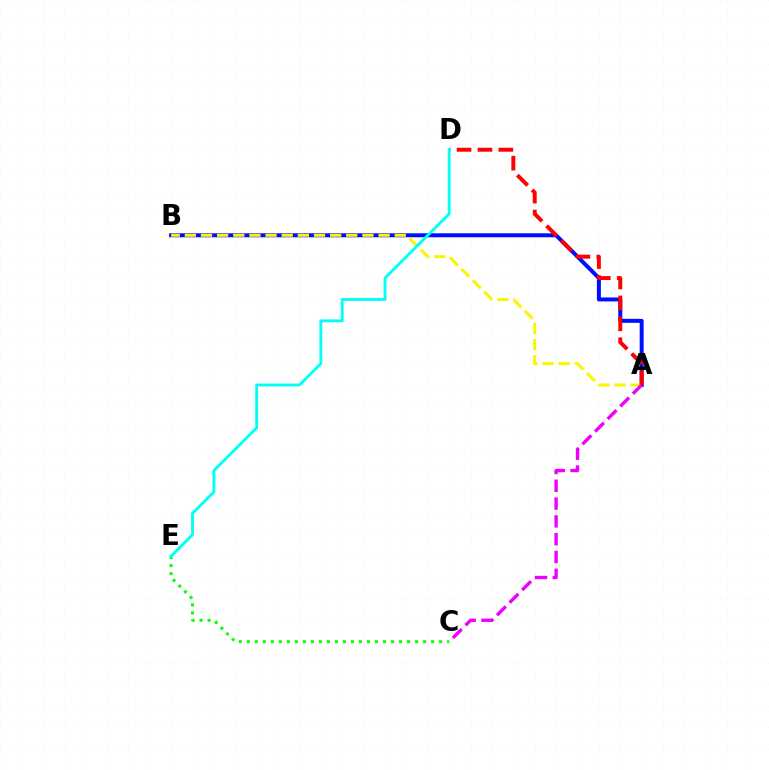{('A', 'B'): [{'color': '#0010ff', 'line_style': 'solid', 'thickness': 2.87}, {'color': '#fcf500', 'line_style': 'dashed', 'thickness': 2.19}], ('A', 'C'): [{'color': '#ee00ff', 'line_style': 'dashed', 'thickness': 2.42}], ('A', 'D'): [{'color': '#ff0000', 'line_style': 'dashed', 'thickness': 2.84}], ('C', 'E'): [{'color': '#08ff00', 'line_style': 'dotted', 'thickness': 2.18}], ('D', 'E'): [{'color': '#00fff6', 'line_style': 'solid', 'thickness': 2.07}]}